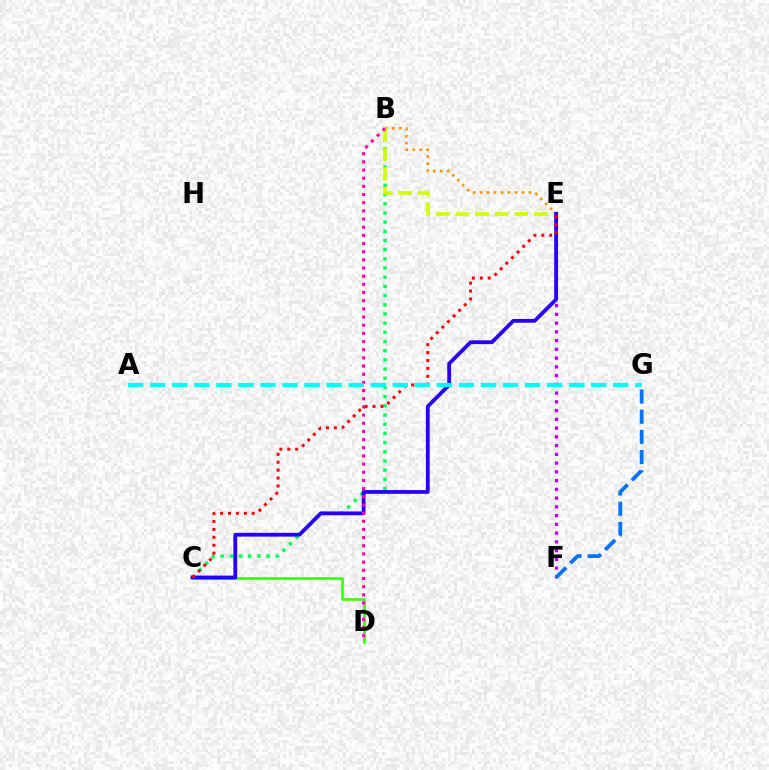{('B', 'C'): [{'color': '#00ff5c', 'line_style': 'dotted', 'thickness': 2.5}], ('B', 'E'): [{'color': '#ff9400', 'line_style': 'dotted', 'thickness': 1.89}, {'color': '#d1ff00', 'line_style': 'dashed', 'thickness': 2.66}], ('E', 'F'): [{'color': '#b900ff', 'line_style': 'dotted', 'thickness': 2.38}], ('C', 'D'): [{'color': '#3dff00', 'line_style': 'solid', 'thickness': 1.91}], ('C', 'E'): [{'color': '#2500ff', 'line_style': 'solid', 'thickness': 2.73}, {'color': '#ff0000', 'line_style': 'dotted', 'thickness': 2.15}], ('B', 'D'): [{'color': '#ff00ac', 'line_style': 'dotted', 'thickness': 2.22}], ('A', 'G'): [{'color': '#00fff6', 'line_style': 'dashed', 'thickness': 3.0}], ('F', 'G'): [{'color': '#0074ff', 'line_style': 'dashed', 'thickness': 2.74}]}